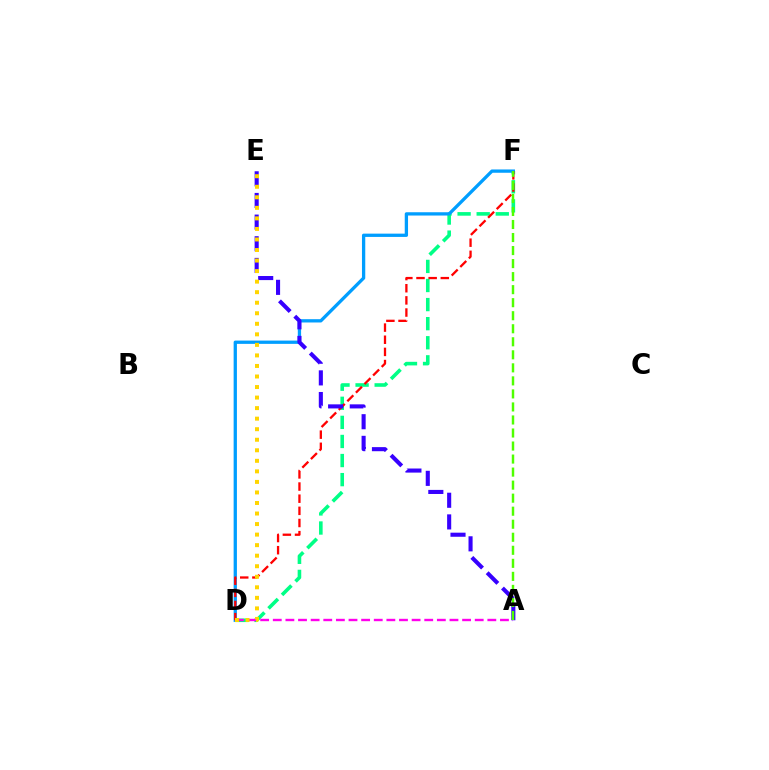{('D', 'F'): [{'color': '#00ff86', 'line_style': 'dashed', 'thickness': 2.59}, {'color': '#009eff', 'line_style': 'solid', 'thickness': 2.37}, {'color': '#ff0000', 'line_style': 'dashed', 'thickness': 1.65}], ('A', 'D'): [{'color': '#ff00ed', 'line_style': 'dashed', 'thickness': 1.71}], ('A', 'E'): [{'color': '#3700ff', 'line_style': 'dashed', 'thickness': 2.94}], ('A', 'F'): [{'color': '#4fff00', 'line_style': 'dashed', 'thickness': 1.77}], ('D', 'E'): [{'color': '#ffd500', 'line_style': 'dotted', 'thickness': 2.86}]}